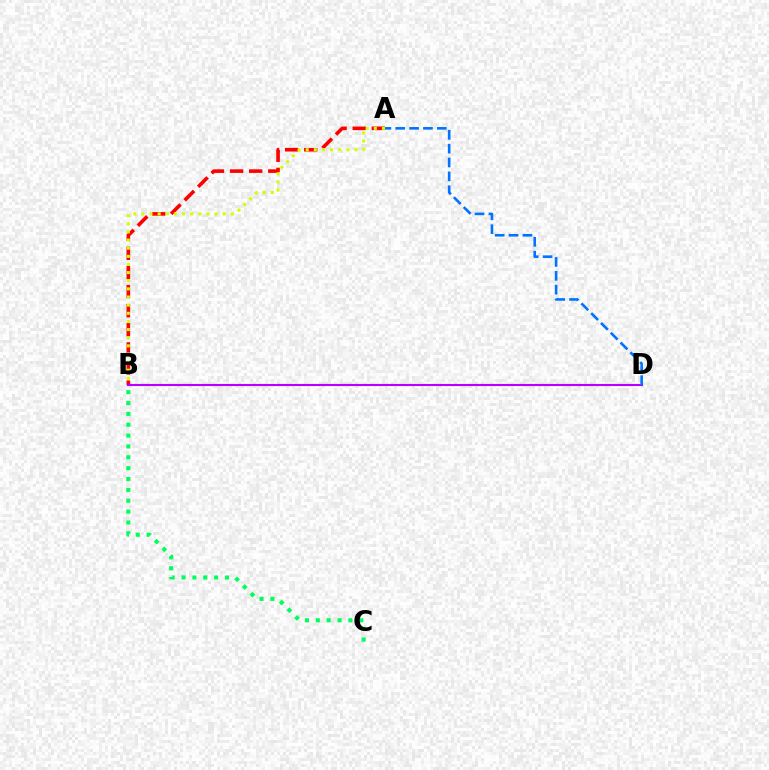{('A', 'B'): [{'color': '#ff0000', 'line_style': 'dashed', 'thickness': 2.6}, {'color': '#d1ff00', 'line_style': 'dotted', 'thickness': 2.21}], ('B', 'D'): [{'color': '#b900ff', 'line_style': 'solid', 'thickness': 1.52}], ('B', 'C'): [{'color': '#00ff5c', 'line_style': 'dotted', 'thickness': 2.95}], ('A', 'D'): [{'color': '#0074ff', 'line_style': 'dashed', 'thickness': 1.88}]}